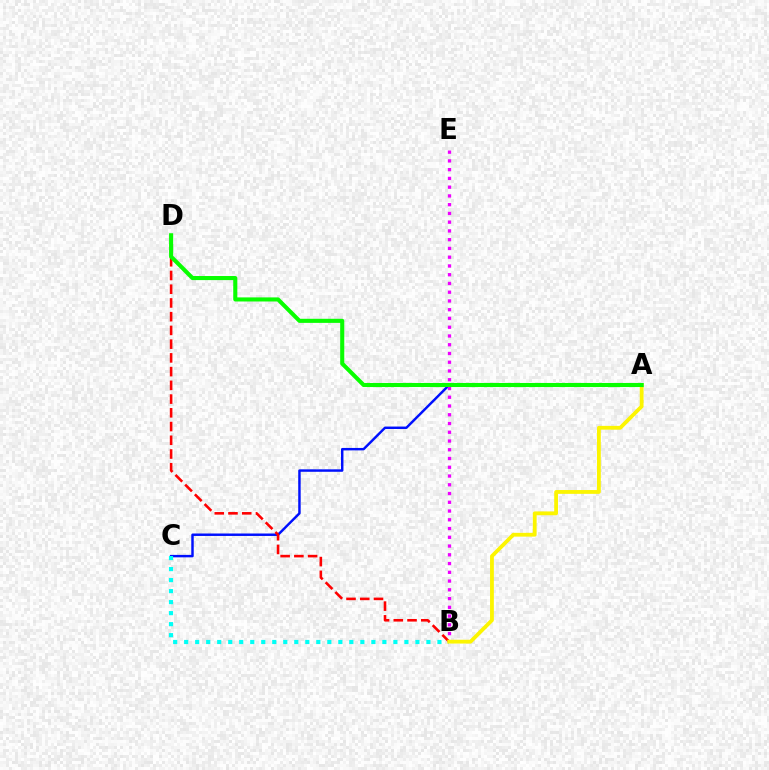{('A', 'C'): [{'color': '#0010ff', 'line_style': 'solid', 'thickness': 1.77}], ('B', 'C'): [{'color': '#00fff6', 'line_style': 'dotted', 'thickness': 2.99}], ('B', 'D'): [{'color': '#ff0000', 'line_style': 'dashed', 'thickness': 1.87}], ('B', 'E'): [{'color': '#ee00ff', 'line_style': 'dotted', 'thickness': 2.38}], ('A', 'B'): [{'color': '#fcf500', 'line_style': 'solid', 'thickness': 2.74}], ('A', 'D'): [{'color': '#08ff00', 'line_style': 'solid', 'thickness': 2.94}]}